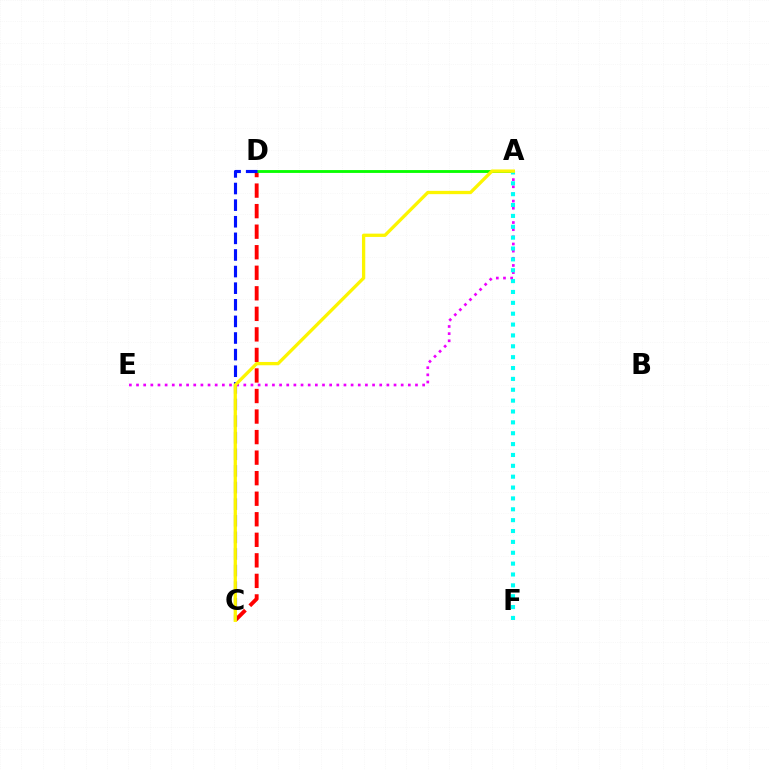{('C', 'D'): [{'color': '#ff0000', 'line_style': 'dashed', 'thickness': 2.79}, {'color': '#0010ff', 'line_style': 'dashed', 'thickness': 2.26}], ('A', 'D'): [{'color': '#08ff00', 'line_style': 'solid', 'thickness': 2.05}], ('A', 'E'): [{'color': '#ee00ff', 'line_style': 'dotted', 'thickness': 1.94}], ('A', 'F'): [{'color': '#00fff6', 'line_style': 'dotted', 'thickness': 2.95}], ('A', 'C'): [{'color': '#fcf500', 'line_style': 'solid', 'thickness': 2.37}]}